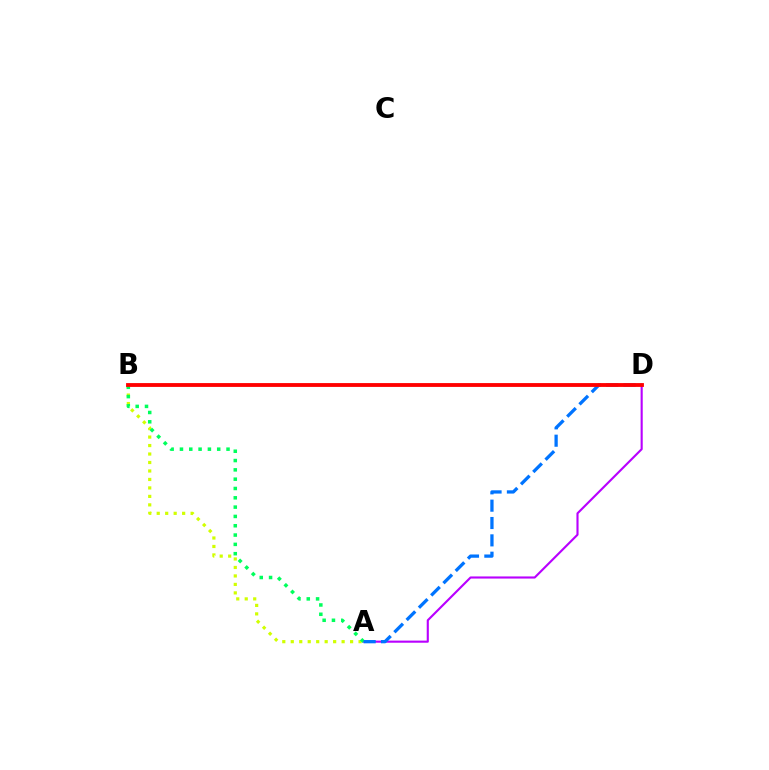{('A', 'B'): [{'color': '#d1ff00', 'line_style': 'dotted', 'thickness': 2.3}, {'color': '#00ff5c', 'line_style': 'dotted', 'thickness': 2.53}], ('A', 'D'): [{'color': '#b900ff', 'line_style': 'solid', 'thickness': 1.53}, {'color': '#0074ff', 'line_style': 'dashed', 'thickness': 2.36}], ('B', 'D'): [{'color': '#ff0000', 'line_style': 'solid', 'thickness': 2.75}]}